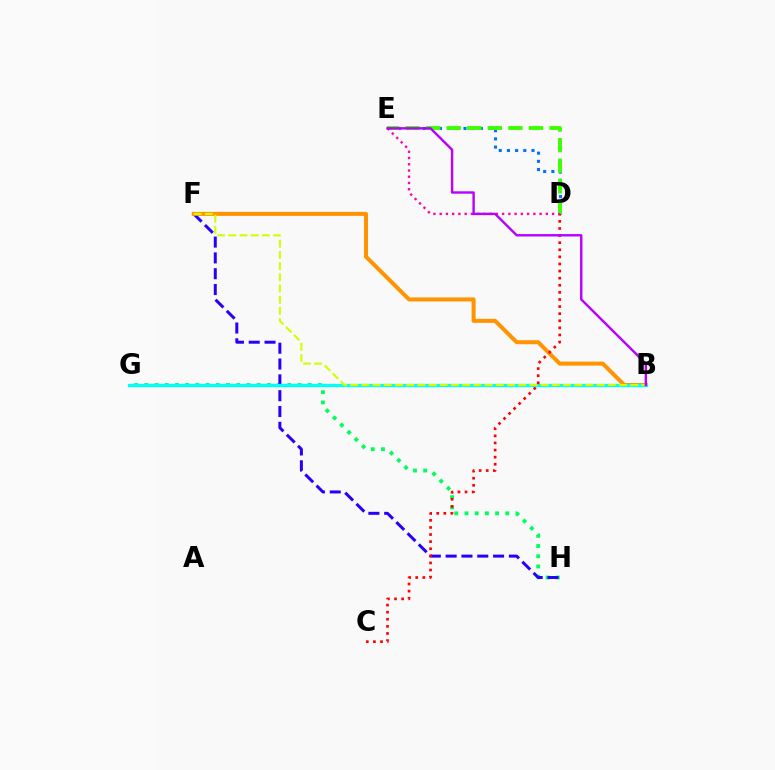{('G', 'H'): [{'color': '#00ff5c', 'line_style': 'dotted', 'thickness': 2.77}], ('F', 'H'): [{'color': '#2500ff', 'line_style': 'dashed', 'thickness': 2.15}], ('D', 'E'): [{'color': '#0074ff', 'line_style': 'dotted', 'thickness': 2.22}, {'color': '#3dff00', 'line_style': 'dashed', 'thickness': 2.79}, {'color': '#ff00ac', 'line_style': 'dotted', 'thickness': 1.7}], ('B', 'F'): [{'color': '#ff9400', 'line_style': 'solid', 'thickness': 2.89}, {'color': '#d1ff00', 'line_style': 'dashed', 'thickness': 1.52}], ('B', 'G'): [{'color': '#00fff6', 'line_style': 'solid', 'thickness': 2.38}], ('C', 'D'): [{'color': '#ff0000', 'line_style': 'dotted', 'thickness': 1.93}], ('B', 'E'): [{'color': '#b900ff', 'line_style': 'solid', 'thickness': 1.73}]}